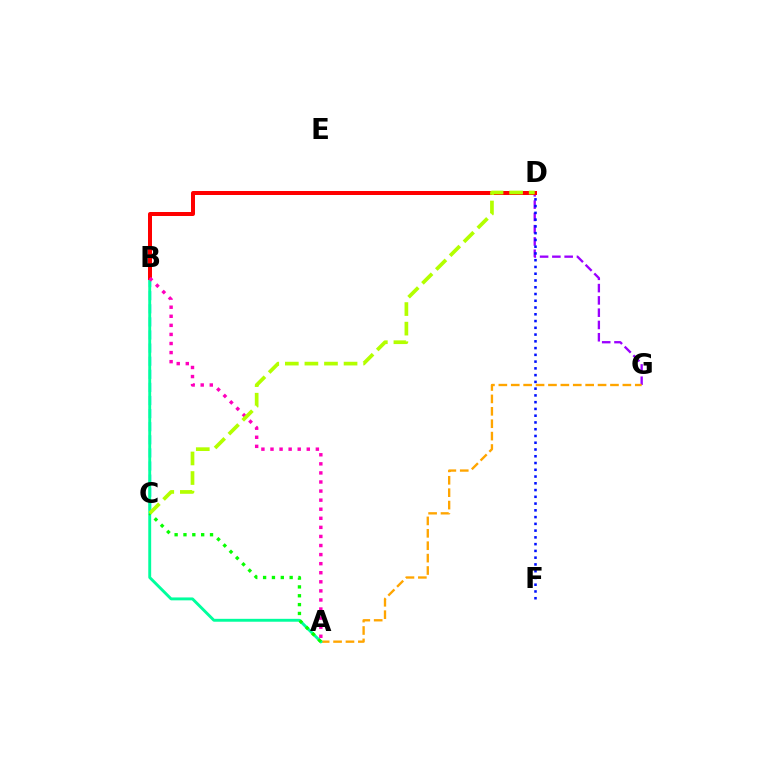{('B', 'C'): [{'color': '#00b5ff', 'line_style': 'dashed', 'thickness': 1.78}], ('D', 'G'): [{'color': '#9b00ff', 'line_style': 'dashed', 'thickness': 1.67}], ('D', 'F'): [{'color': '#0010ff', 'line_style': 'dotted', 'thickness': 1.84}], ('A', 'G'): [{'color': '#ffa500', 'line_style': 'dashed', 'thickness': 1.68}], ('A', 'B'): [{'color': '#00ff9d', 'line_style': 'solid', 'thickness': 2.09}, {'color': '#ff00bd', 'line_style': 'dotted', 'thickness': 2.47}], ('A', 'C'): [{'color': '#08ff00', 'line_style': 'dotted', 'thickness': 2.4}], ('B', 'D'): [{'color': '#ff0000', 'line_style': 'solid', 'thickness': 2.87}], ('C', 'D'): [{'color': '#b3ff00', 'line_style': 'dashed', 'thickness': 2.66}]}